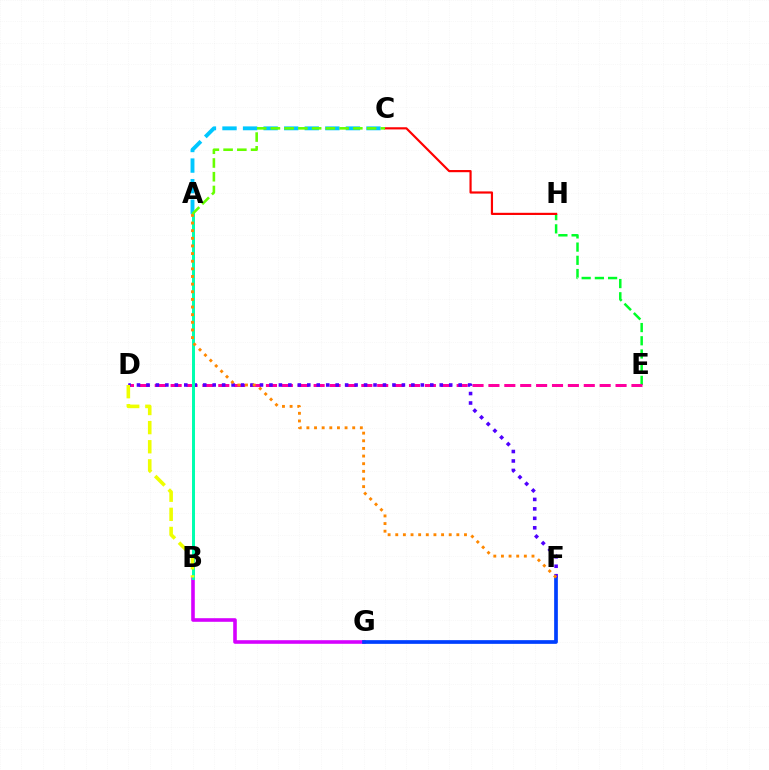{('B', 'G'): [{'color': '#d600ff', 'line_style': 'solid', 'thickness': 2.59}], ('F', 'G'): [{'color': '#003fff', 'line_style': 'solid', 'thickness': 2.67}], ('E', 'H'): [{'color': '#00ff27', 'line_style': 'dashed', 'thickness': 1.79}], ('A', 'C'): [{'color': '#00c7ff', 'line_style': 'dashed', 'thickness': 2.79}, {'color': '#66ff00', 'line_style': 'dashed', 'thickness': 1.87}], ('D', 'E'): [{'color': '#ff00a0', 'line_style': 'dashed', 'thickness': 2.16}], ('D', 'F'): [{'color': '#4f00ff', 'line_style': 'dotted', 'thickness': 2.57}], ('A', 'B'): [{'color': '#00ffaf', 'line_style': 'solid', 'thickness': 2.15}], ('B', 'D'): [{'color': '#eeff00', 'line_style': 'dashed', 'thickness': 2.6}], ('A', 'F'): [{'color': '#ff8800', 'line_style': 'dotted', 'thickness': 2.07}], ('C', 'H'): [{'color': '#ff0000', 'line_style': 'solid', 'thickness': 1.57}]}